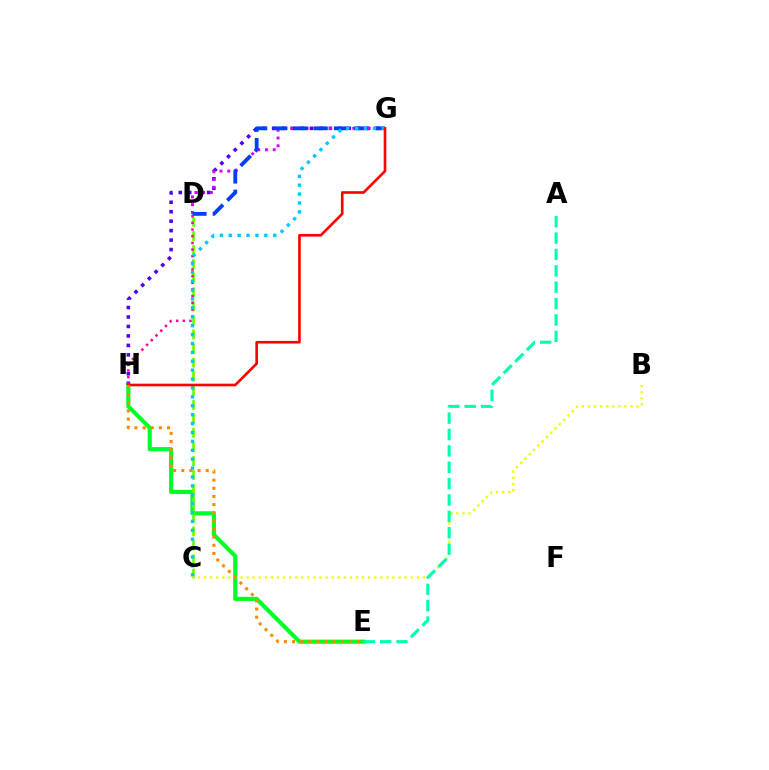{('E', 'H'): [{'color': '#00ff27', 'line_style': 'solid', 'thickness': 2.98}, {'color': '#ff8800', 'line_style': 'dotted', 'thickness': 2.21}], ('G', 'H'): [{'color': '#4f00ff', 'line_style': 'dotted', 'thickness': 2.57}, {'color': '#ff0000', 'line_style': 'solid', 'thickness': 1.9}], ('C', 'D'): [{'color': '#66ff00', 'line_style': 'dashed', 'thickness': 1.91}], ('D', 'G'): [{'color': '#d600ff', 'line_style': 'dotted', 'thickness': 2.11}, {'color': '#003fff', 'line_style': 'dashed', 'thickness': 2.74}], ('D', 'H'): [{'color': '#ff00a0', 'line_style': 'dotted', 'thickness': 1.81}], ('C', 'G'): [{'color': '#00c7ff', 'line_style': 'dotted', 'thickness': 2.42}], ('B', 'C'): [{'color': '#eeff00', 'line_style': 'dotted', 'thickness': 1.65}], ('A', 'E'): [{'color': '#00ffaf', 'line_style': 'dashed', 'thickness': 2.22}]}